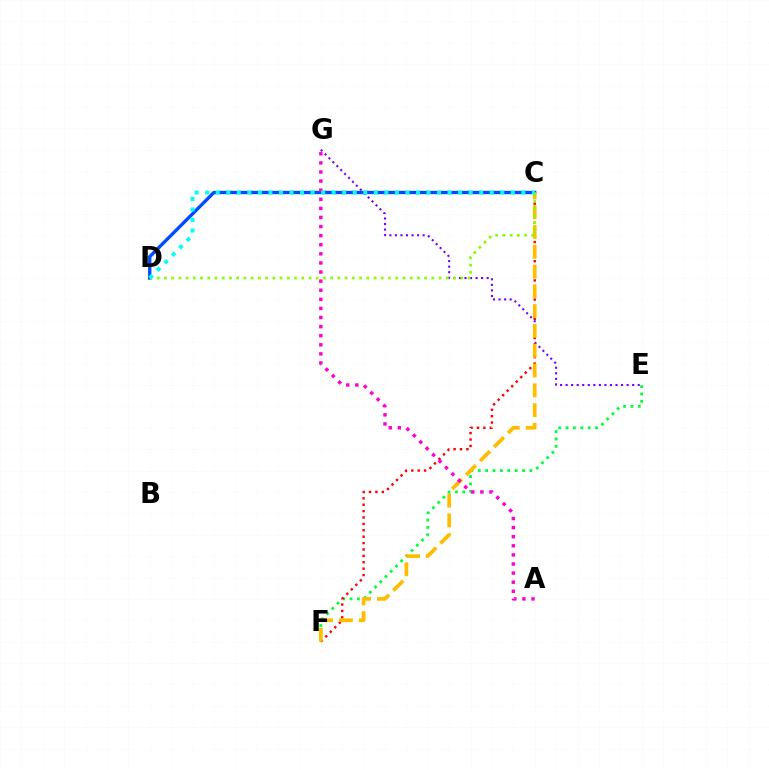{('E', 'G'): [{'color': '#7200ff', 'line_style': 'dotted', 'thickness': 1.51}], ('E', 'F'): [{'color': '#00ff39', 'line_style': 'dotted', 'thickness': 2.0}], ('C', 'F'): [{'color': '#ff0000', 'line_style': 'dotted', 'thickness': 1.74}, {'color': '#ffbd00', 'line_style': 'dashed', 'thickness': 2.69}], ('C', 'D'): [{'color': '#004bff', 'line_style': 'solid', 'thickness': 2.41}, {'color': '#84ff00', 'line_style': 'dotted', 'thickness': 1.96}, {'color': '#00fff6', 'line_style': 'dotted', 'thickness': 2.86}], ('A', 'G'): [{'color': '#ff00cf', 'line_style': 'dotted', 'thickness': 2.47}]}